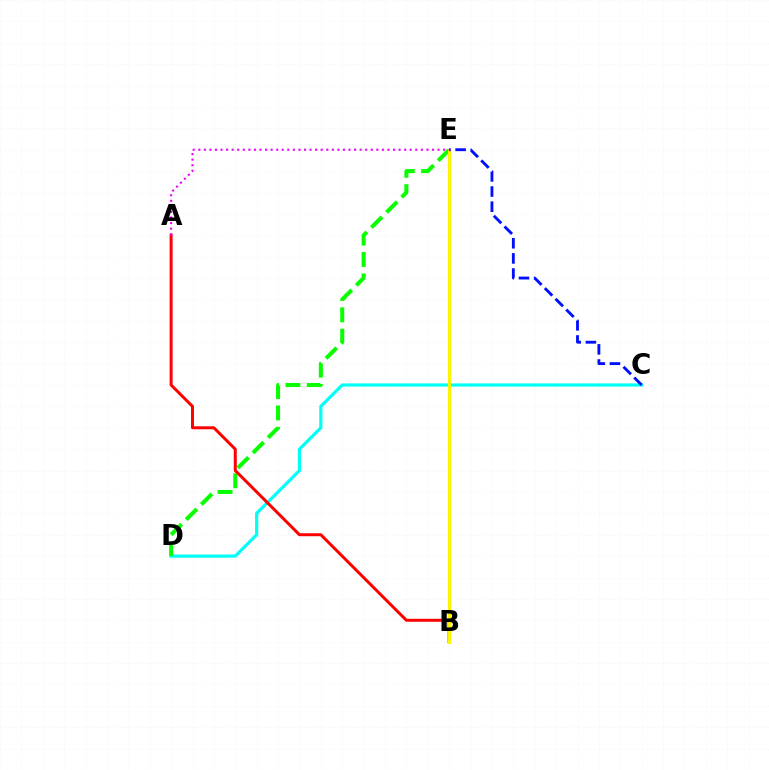{('C', 'D'): [{'color': '#00fff6', 'line_style': 'solid', 'thickness': 2.3}], ('D', 'E'): [{'color': '#08ff00', 'line_style': 'dashed', 'thickness': 2.91}], ('A', 'B'): [{'color': '#ff0000', 'line_style': 'solid', 'thickness': 2.15}], ('B', 'E'): [{'color': '#fcf500', 'line_style': 'solid', 'thickness': 2.17}], ('C', 'E'): [{'color': '#0010ff', 'line_style': 'dashed', 'thickness': 2.06}], ('A', 'E'): [{'color': '#ee00ff', 'line_style': 'dotted', 'thickness': 1.51}]}